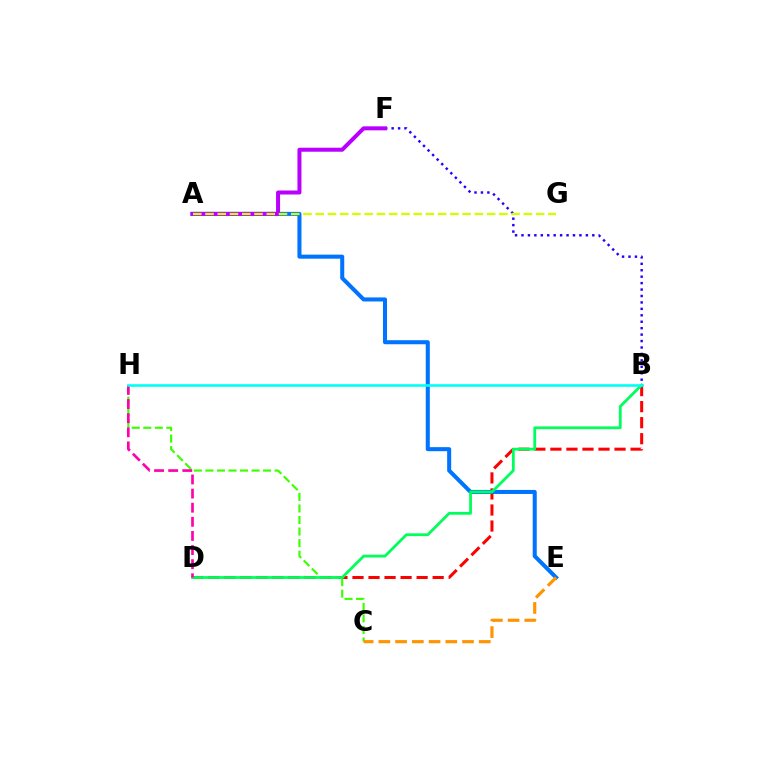{('B', 'D'): [{'color': '#ff0000', 'line_style': 'dashed', 'thickness': 2.18}, {'color': '#00ff5c', 'line_style': 'solid', 'thickness': 2.01}], ('C', 'H'): [{'color': '#3dff00', 'line_style': 'dashed', 'thickness': 1.57}], ('A', 'E'): [{'color': '#0074ff', 'line_style': 'solid', 'thickness': 2.91}], ('B', 'F'): [{'color': '#2500ff', 'line_style': 'dotted', 'thickness': 1.75}], ('C', 'E'): [{'color': '#ff9400', 'line_style': 'dashed', 'thickness': 2.27}], ('A', 'F'): [{'color': '#b900ff', 'line_style': 'solid', 'thickness': 2.88}], ('A', 'G'): [{'color': '#d1ff00', 'line_style': 'dashed', 'thickness': 1.66}], ('D', 'H'): [{'color': '#ff00ac', 'line_style': 'dashed', 'thickness': 1.92}], ('B', 'H'): [{'color': '#00fff6', 'line_style': 'solid', 'thickness': 1.89}]}